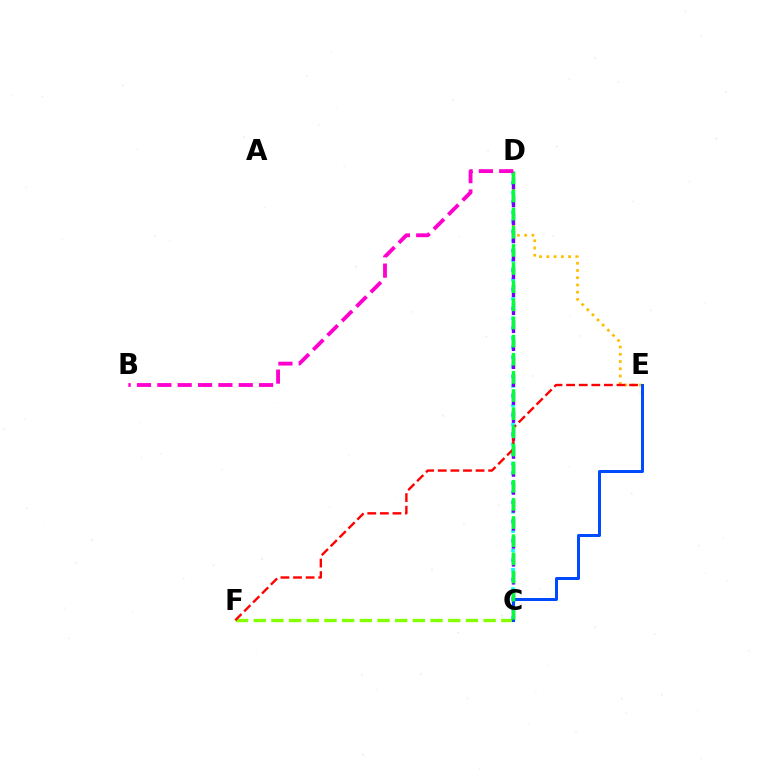{('C', 'D'): [{'color': '#00fff6', 'line_style': 'dotted', 'thickness': 2.63}, {'color': '#7200ff', 'line_style': 'dashed', 'thickness': 2.44}, {'color': '#00ff39', 'line_style': 'dashed', 'thickness': 2.46}], ('D', 'E'): [{'color': '#ffbd00', 'line_style': 'dotted', 'thickness': 1.97}], ('C', 'F'): [{'color': '#84ff00', 'line_style': 'dashed', 'thickness': 2.4}], ('C', 'E'): [{'color': '#004bff', 'line_style': 'solid', 'thickness': 2.16}], ('E', 'F'): [{'color': '#ff0000', 'line_style': 'dashed', 'thickness': 1.71}], ('B', 'D'): [{'color': '#ff00cf', 'line_style': 'dashed', 'thickness': 2.76}]}